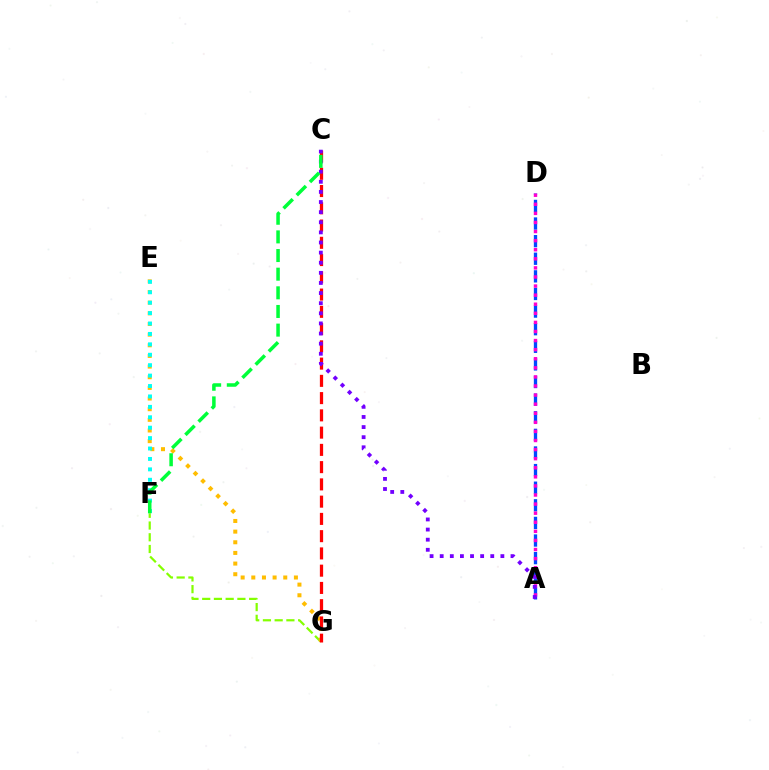{('A', 'D'): [{'color': '#004bff', 'line_style': 'dashed', 'thickness': 2.39}, {'color': '#ff00cf', 'line_style': 'dotted', 'thickness': 2.47}], ('F', 'G'): [{'color': '#84ff00', 'line_style': 'dashed', 'thickness': 1.59}], ('E', 'G'): [{'color': '#ffbd00', 'line_style': 'dotted', 'thickness': 2.89}], ('E', 'F'): [{'color': '#00fff6', 'line_style': 'dotted', 'thickness': 2.83}], ('C', 'G'): [{'color': '#ff0000', 'line_style': 'dashed', 'thickness': 2.34}], ('A', 'C'): [{'color': '#7200ff', 'line_style': 'dotted', 'thickness': 2.75}], ('C', 'F'): [{'color': '#00ff39', 'line_style': 'dashed', 'thickness': 2.53}]}